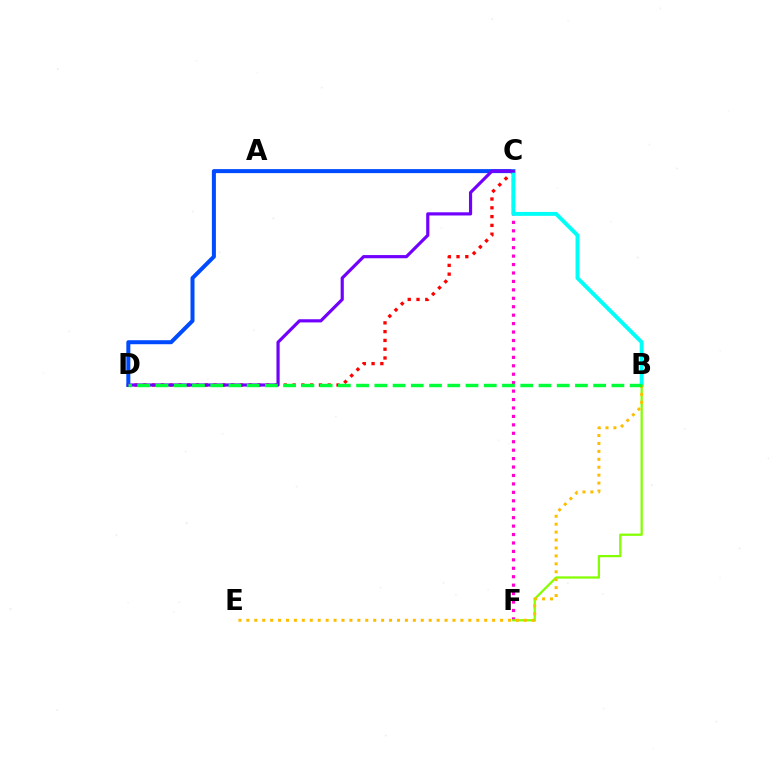{('C', 'D'): [{'color': '#ff0000', 'line_style': 'dotted', 'thickness': 2.39}, {'color': '#004bff', 'line_style': 'solid', 'thickness': 2.89}, {'color': '#7200ff', 'line_style': 'solid', 'thickness': 2.28}], ('C', 'F'): [{'color': '#ff00cf', 'line_style': 'dotted', 'thickness': 2.29}], ('B', 'F'): [{'color': '#84ff00', 'line_style': 'solid', 'thickness': 1.63}], ('B', 'C'): [{'color': '#00fff6', 'line_style': 'solid', 'thickness': 2.83}], ('B', 'E'): [{'color': '#ffbd00', 'line_style': 'dotted', 'thickness': 2.15}], ('B', 'D'): [{'color': '#00ff39', 'line_style': 'dashed', 'thickness': 2.48}]}